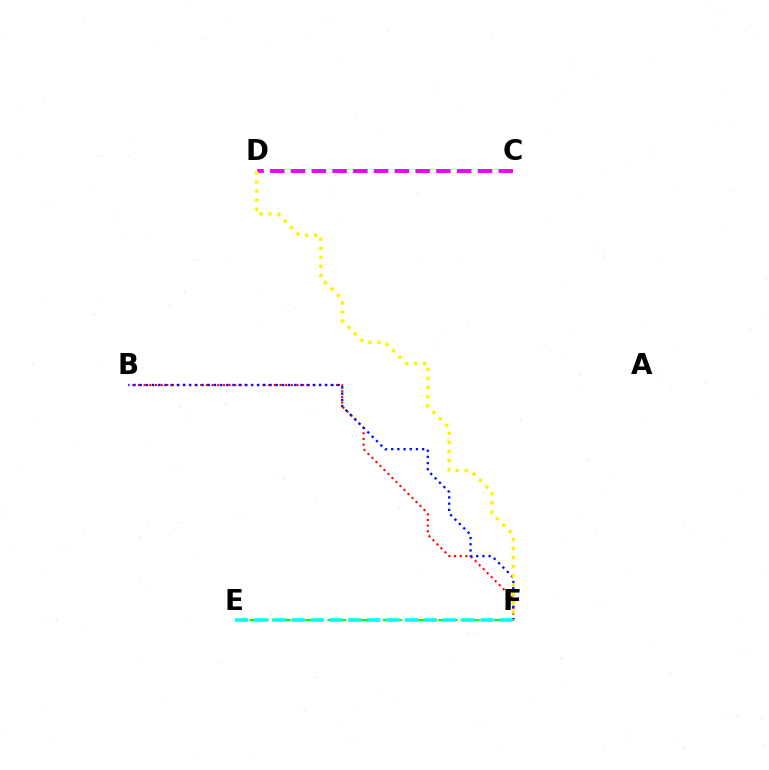{('C', 'D'): [{'color': '#ee00ff', 'line_style': 'dashed', 'thickness': 2.82}], ('B', 'F'): [{'color': '#ff0000', 'line_style': 'dotted', 'thickness': 1.54}, {'color': '#0010ff', 'line_style': 'dotted', 'thickness': 1.68}], ('D', 'F'): [{'color': '#fcf500', 'line_style': 'dotted', 'thickness': 2.47}], ('E', 'F'): [{'color': '#08ff00', 'line_style': 'dashed', 'thickness': 1.51}, {'color': '#00fff6', 'line_style': 'dashed', 'thickness': 2.56}]}